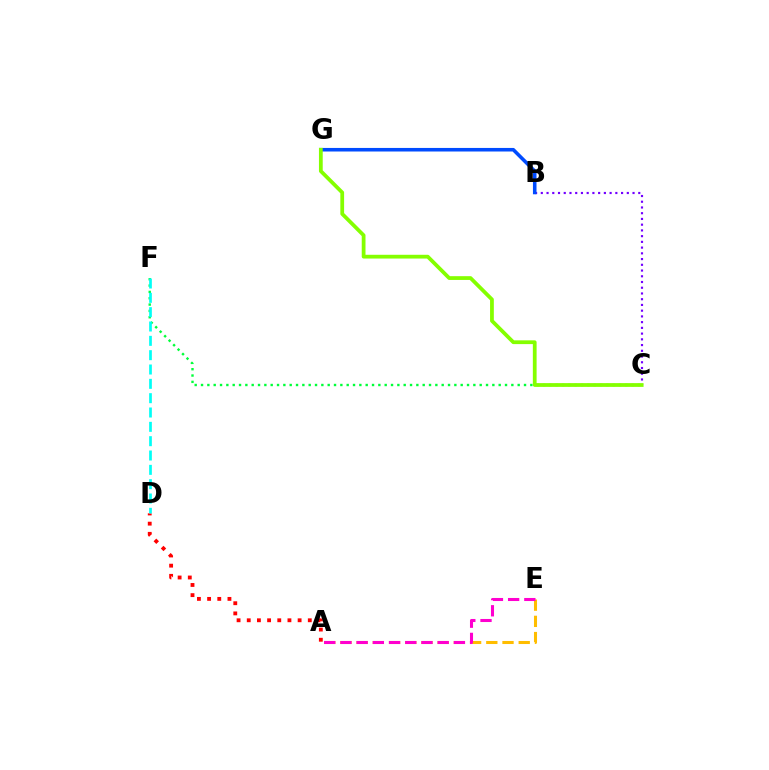{('B', 'C'): [{'color': '#7200ff', 'line_style': 'dotted', 'thickness': 1.56}], ('A', 'D'): [{'color': '#ff0000', 'line_style': 'dotted', 'thickness': 2.76}], ('B', 'G'): [{'color': '#004bff', 'line_style': 'solid', 'thickness': 2.56}], ('C', 'F'): [{'color': '#00ff39', 'line_style': 'dotted', 'thickness': 1.72}], ('C', 'G'): [{'color': '#84ff00', 'line_style': 'solid', 'thickness': 2.71}], ('A', 'E'): [{'color': '#ffbd00', 'line_style': 'dashed', 'thickness': 2.2}, {'color': '#ff00cf', 'line_style': 'dashed', 'thickness': 2.2}], ('D', 'F'): [{'color': '#00fff6', 'line_style': 'dashed', 'thickness': 1.95}]}